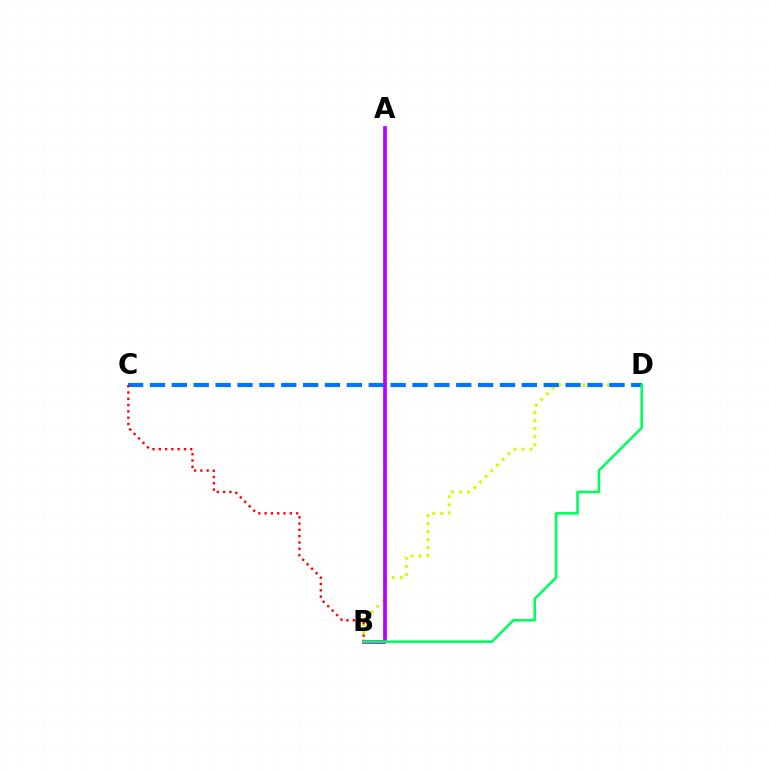{('B', 'D'): [{'color': '#d1ff00', 'line_style': 'dotted', 'thickness': 2.18}, {'color': '#00ff5c', 'line_style': 'solid', 'thickness': 1.86}], ('A', 'B'): [{'color': '#b900ff', 'line_style': 'solid', 'thickness': 2.66}], ('C', 'D'): [{'color': '#0074ff', 'line_style': 'dashed', 'thickness': 2.97}], ('B', 'C'): [{'color': '#ff0000', 'line_style': 'dotted', 'thickness': 1.71}]}